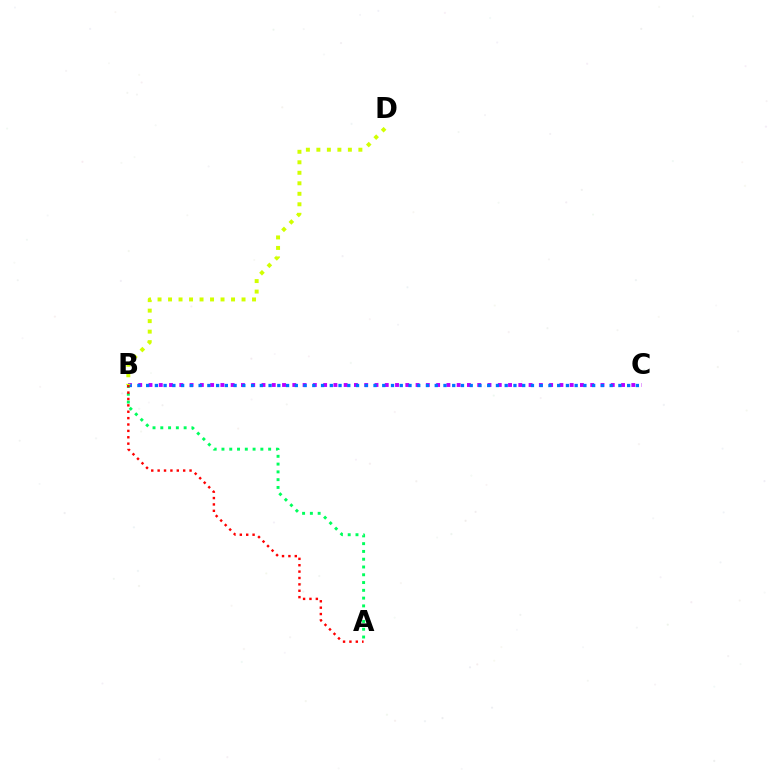{('B', 'C'): [{'color': '#b900ff', 'line_style': 'dotted', 'thickness': 2.79}, {'color': '#0074ff', 'line_style': 'dotted', 'thickness': 2.38}], ('A', 'B'): [{'color': '#00ff5c', 'line_style': 'dotted', 'thickness': 2.11}, {'color': '#ff0000', 'line_style': 'dotted', 'thickness': 1.73}], ('B', 'D'): [{'color': '#d1ff00', 'line_style': 'dotted', 'thickness': 2.85}]}